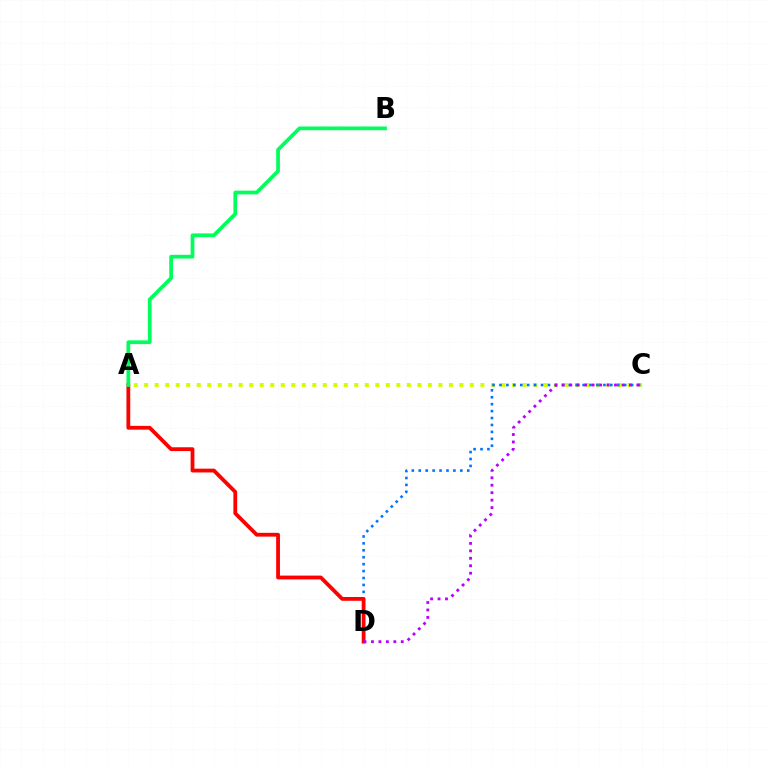{('A', 'C'): [{'color': '#d1ff00', 'line_style': 'dotted', 'thickness': 2.85}], ('C', 'D'): [{'color': '#0074ff', 'line_style': 'dotted', 'thickness': 1.88}, {'color': '#b900ff', 'line_style': 'dotted', 'thickness': 2.02}], ('A', 'D'): [{'color': '#ff0000', 'line_style': 'solid', 'thickness': 2.74}], ('A', 'B'): [{'color': '#00ff5c', 'line_style': 'solid', 'thickness': 2.68}]}